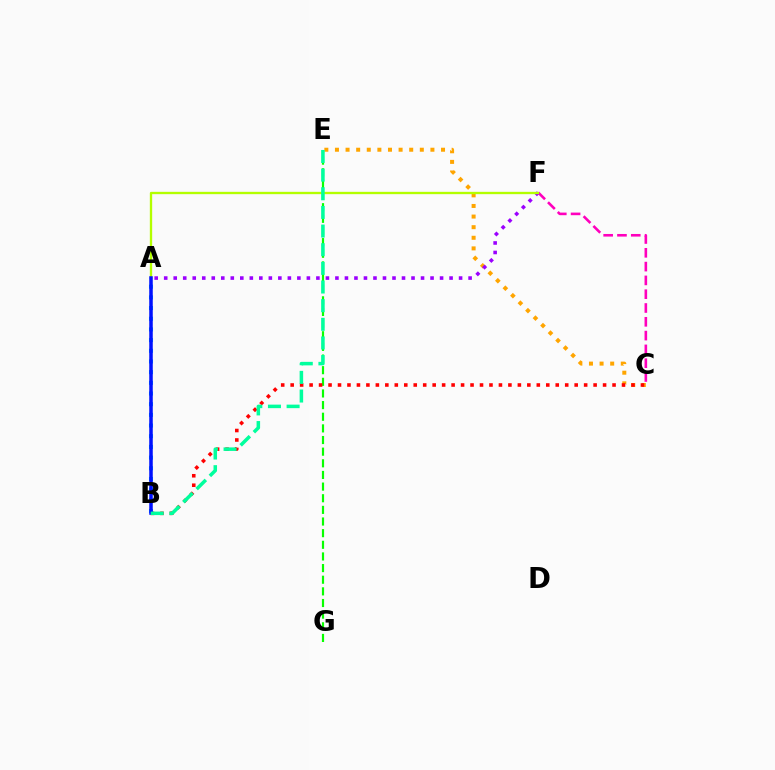{('E', 'G'): [{'color': '#08ff00', 'line_style': 'dashed', 'thickness': 1.58}], ('C', 'E'): [{'color': '#ffa500', 'line_style': 'dotted', 'thickness': 2.88}], ('B', 'C'): [{'color': '#ff0000', 'line_style': 'dotted', 'thickness': 2.57}], ('C', 'F'): [{'color': '#ff00bd', 'line_style': 'dashed', 'thickness': 1.87}], ('A', 'F'): [{'color': '#9b00ff', 'line_style': 'dotted', 'thickness': 2.58}, {'color': '#b3ff00', 'line_style': 'solid', 'thickness': 1.68}], ('A', 'B'): [{'color': '#00b5ff', 'line_style': 'dotted', 'thickness': 2.9}, {'color': '#0010ff', 'line_style': 'solid', 'thickness': 2.53}], ('B', 'E'): [{'color': '#00ff9d', 'line_style': 'dashed', 'thickness': 2.53}]}